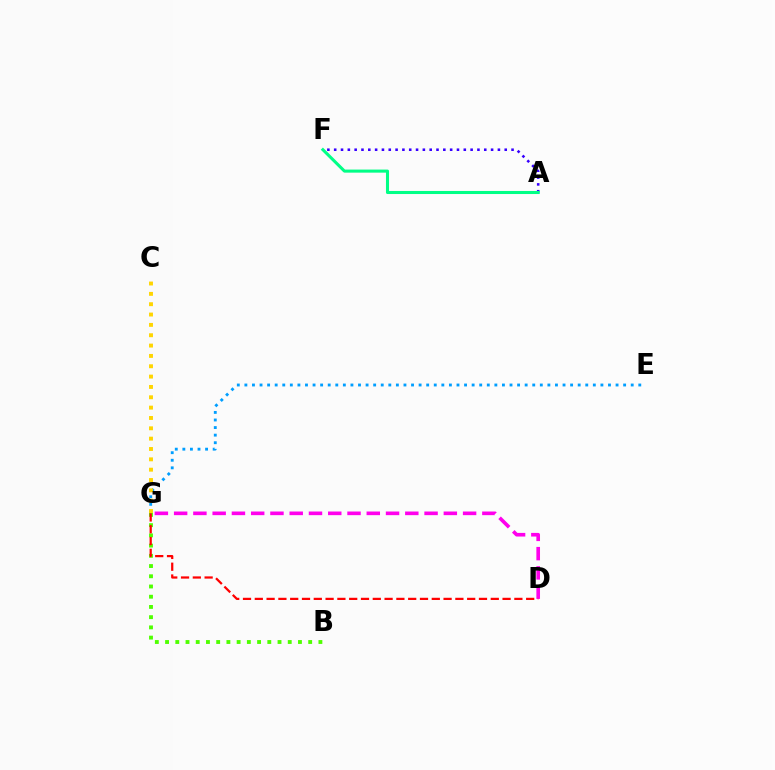{('E', 'G'): [{'color': '#009eff', 'line_style': 'dotted', 'thickness': 2.06}], ('B', 'G'): [{'color': '#4fff00', 'line_style': 'dotted', 'thickness': 2.78}], ('A', 'F'): [{'color': '#3700ff', 'line_style': 'dotted', 'thickness': 1.85}, {'color': '#00ff86', 'line_style': 'solid', 'thickness': 2.2}], ('D', 'G'): [{'color': '#ff00ed', 'line_style': 'dashed', 'thickness': 2.62}, {'color': '#ff0000', 'line_style': 'dashed', 'thickness': 1.6}], ('C', 'G'): [{'color': '#ffd500', 'line_style': 'dotted', 'thickness': 2.81}]}